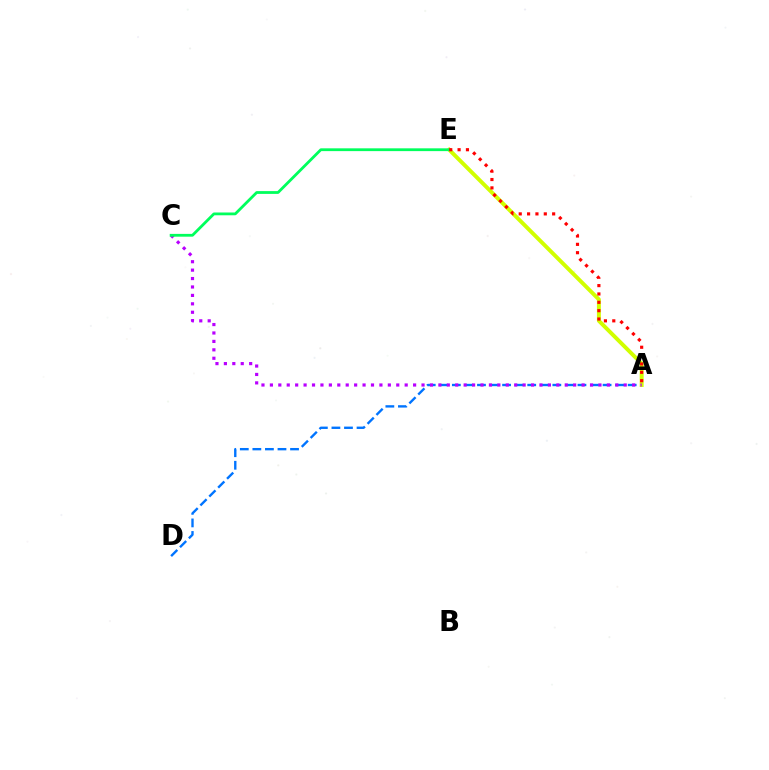{('A', 'D'): [{'color': '#0074ff', 'line_style': 'dashed', 'thickness': 1.71}], ('A', 'E'): [{'color': '#d1ff00', 'line_style': 'solid', 'thickness': 2.84}, {'color': '#ff0000', 'line_style': 'dotted', 'thickness': 2.27}], ('A', 'C'): [{'color': '#b900ff', 'line_style': 'dotted', 'thickness': 2.29}], ('C', 'E'): [{'color': '#00ff5c', 'line_style': 'solid', 'thickness': 2.01}]}